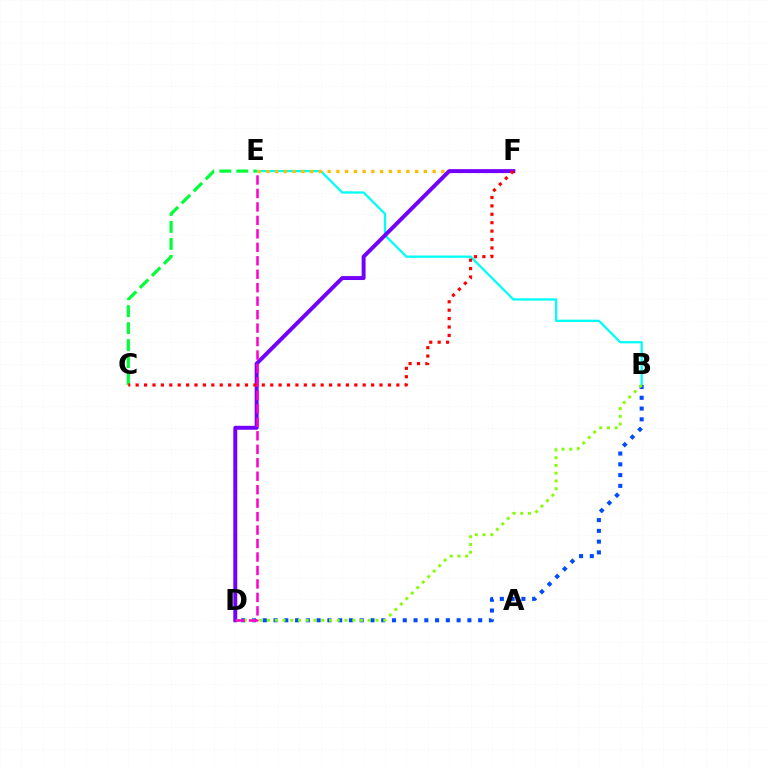{('B', 'E'): [{'color': '#00fff6', 'line_style': 'solid', 'thickness': 1.64}], ('E', 'F'): [{'color': '#ffbd00', 'line_style': 'dotted', 'thickness': 2.38}], ('D', 'F'): [{'color': '#7200ff', 'line_style': 'solid', 'thickness': 2.84}], ('B', 'D'): [{'color': '#004bff', 'line_style': 'dotted', 'thickness': 2.93}, {'color': '#84ff00', 'line_style': 'dotted', 'thickness': 2.11}], ('C', 'E'): [{'color': '#00ff39', 'line_style': 'dashed', 'thickness': 2.31}], ('D', 'E'): [{'color': '#ff00cf', 'line_style': 'dashed', 'thickness': 1.83}], ('C', 'F'): [{'color': '#ff0000', 'line_style': 'dotted', 'thickness': 2.28}]}